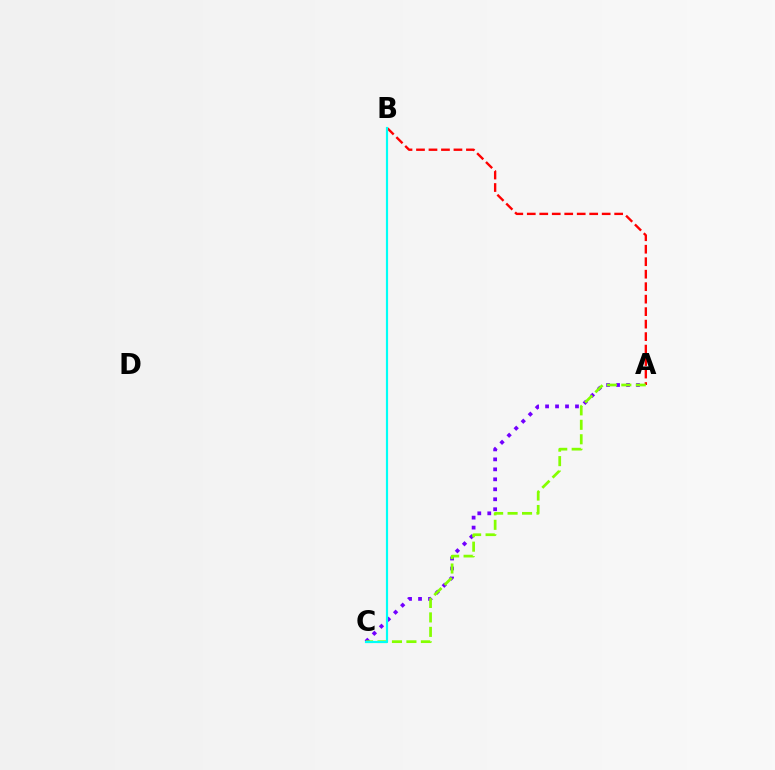{('A', 'B'): [{'color': '#ff0000', 'line_style': 'dashed', 'thickness': 1.7}], ('A', 'C'): [{'color': '#7200ff', 'line_style': 'dotted', 'thickness': 2.71}, {'color': '#84ff00', 'line_style': 'dashed', 'thickness': 1.96}], ('B', 'C'): [{'color': '#00fff6', 'line_style': 'solid', 'thickness': 1.58}]}